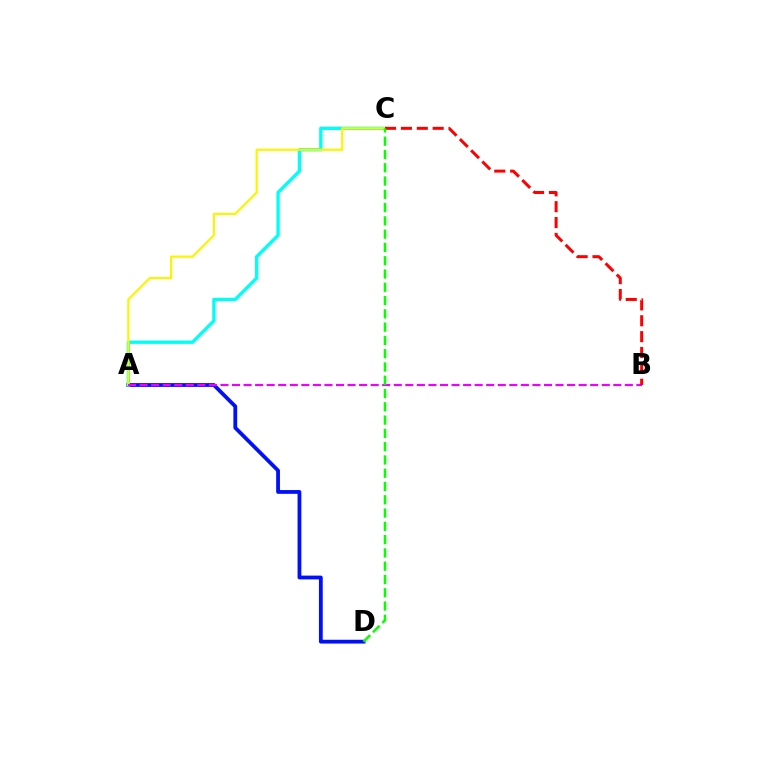{('A', 'D'): [{'color': '#0010ff', 'line_style': 'solid', 'thickness': 2.73}], ('A', 'C'): [{'color': '#00fff6', 'line_style': 'solid', 'thickness': 2.39}, {'color': '#fcf500', 'line_style': 'solid', 'thickness': 1.58}], ('A', 'B'): [{'color': '#ee00ff', 'line_style': 'dashed', 'thickness': 1.57}], ('B', 'C'): [{'color': '#ff0000', 'line_style': 'dashed', 'thickness': 2.16}], ('C', 'D'): [{'color': '#08ff00', 'line_style': 'dashed', 'thickness': 1.8}]}